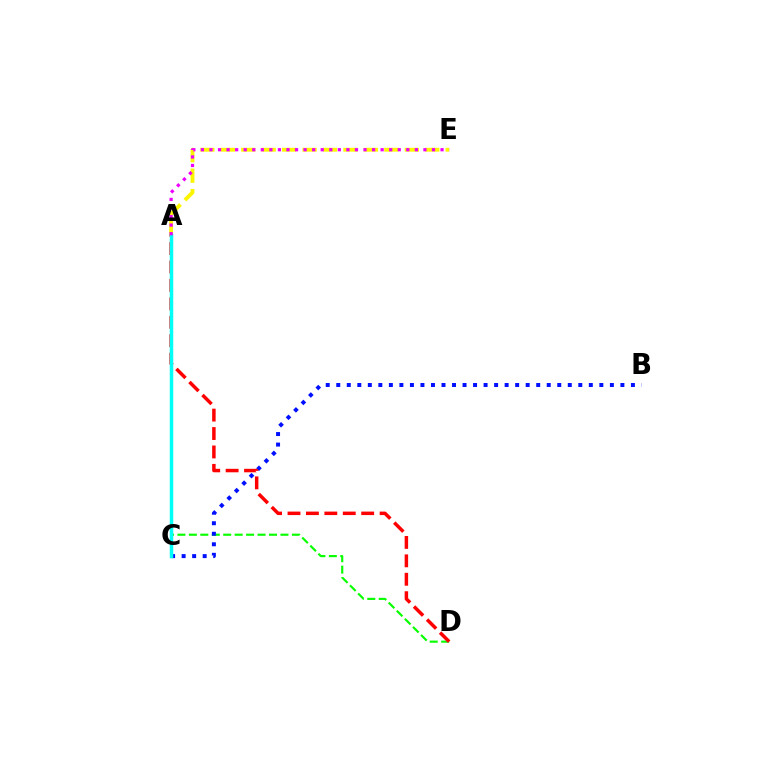{('A', 'D'): [{'color': '#08ff00', 'line_style': 'dashed', 'thickness': 1.56}, {'color': '#ff0000', 'line_style': 'dashed', 'thickness': 2.5}], ('A', 'E'): [{'color': '#fcf500', 'line_style': 'dashed', 'thickness': 2.78}, {'color': '#ee00ff', 'line_style': 'dotted', 'thickness': 2.33}], ('B', 'C'): [{'color': '#0010ff', 'line_style': 'dotted', 'thickness': 2.86}], ('A', 'C'): [{'color': '#00fff6', 'line_style': 'solid', 'thickness': 2.51}]}